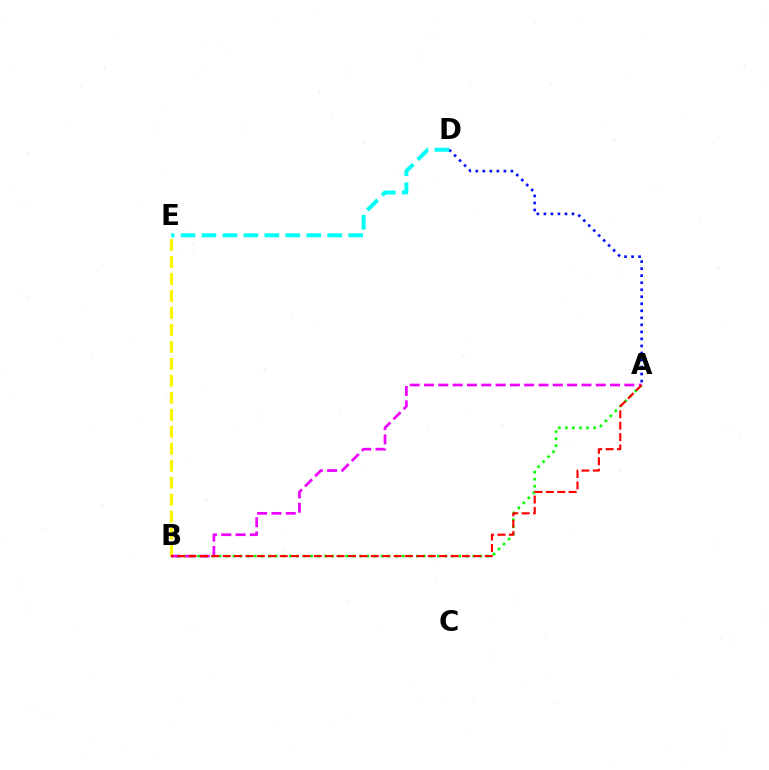{('A', 'B'): [{'color': '#08ff00', 'line_style': 'dotted', 'thickness': 1.92}, {'color': '#ee00ff', 'line_style': 'dashed', 'thickness': 1.94}, {'color': '#ff0000', 'line_style': 'dashed', 'thickness': 1.55}], ('B', 'E'): [{'color': '#fcf500', 'line_style': 'dashed', 'thickness': 2.31}], ('A', 'D'): [{'color': '#0010ff', 'line_style': 'dotted', 'thickness': 1.91}], ('D', 'E'): [{'color': '#00fff6', 'line_style': 'dashed', 'thickness': 2.85}]}